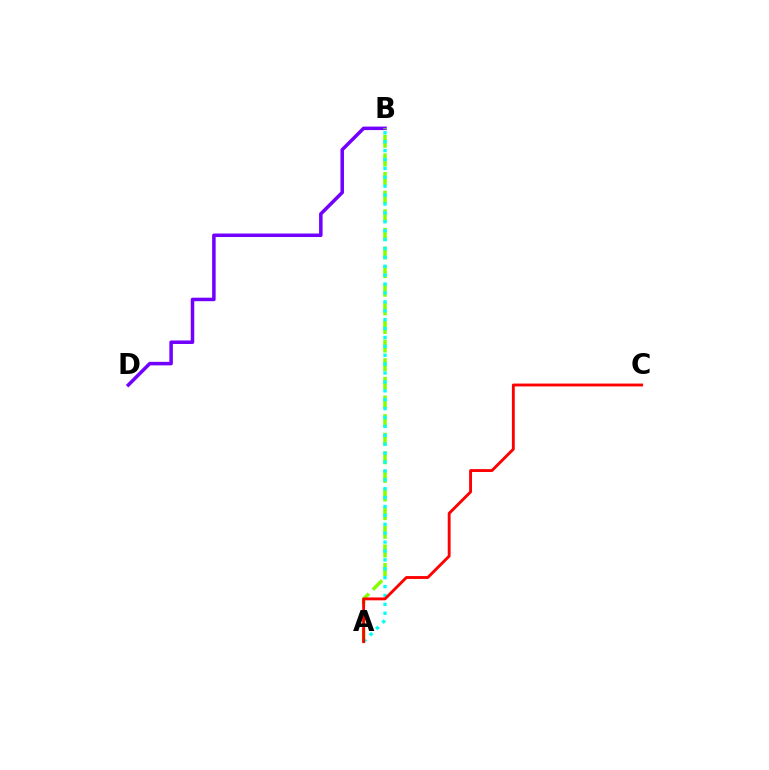{('B', 'D'): [{'color': '#7200ff', 'line_style': 'solid', 'thickness': 2.53}], ('A', 'B'): [{'color': '#84ff00', 'line_style': 'dashed', 'thickness': 2.53}, {'color': '#00fff6', 'line_style': 'dotted', 'thickness': 2.42}], ('A', 'C'): [{'color': '#ff0000', 'line_style': 'solid', 'thickness': 2.06}]}